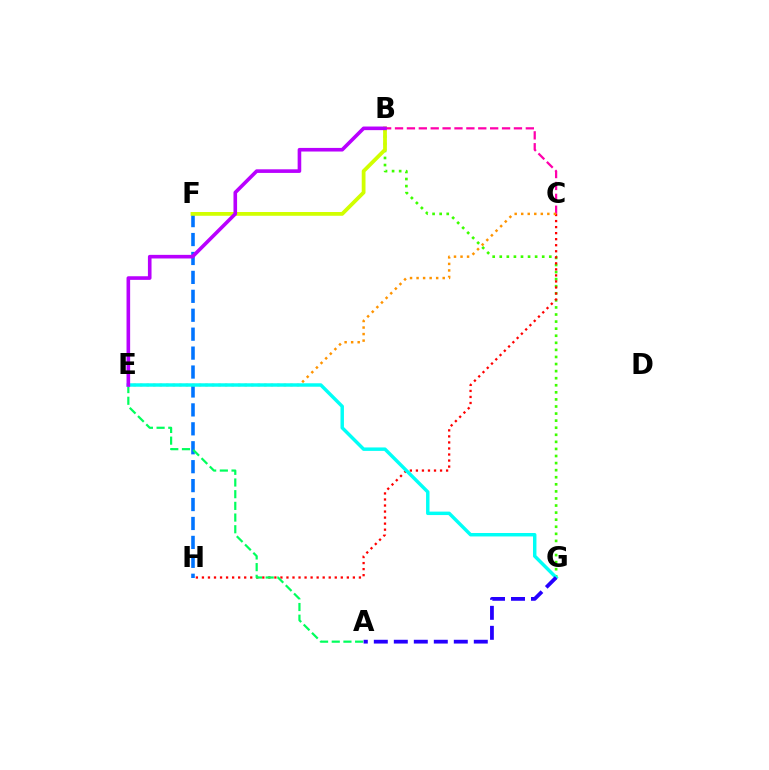{('B', 'G'): [{'color': '#3dff00', 'line_style': 'dotted', 'thickness': 1.92}], ('C', 'H'): [{'color': '#ff0000', 'line_style': 'dotted', 'thickness': 1.64}], ('F', 'H'): [{'color': '#0074ff', 'line_style': 'dashed', 'thickness': 2.57}], ('B', 'F'): [{'color': '#d1ff00', 'line_style': 'solid', 'thickness': 2.72}], ('B', 'C'): [{'color': '#ff00ac', 'line_style': 'dashed', 'thickness': 1.62}], ('A', 'E'): [{'color': '#00ff5c', 'line_style': 'dashed', 'thickness': 1.59}], ('C', 'E'): [{'color': '#ff9400', 'line_style': 'dotted', 'thickness': 1.78}], ('E', 'G'): [{'color': '#00fff6', 'line_style': 'solid', 'thickness': 2.48}], ('B', 'E'): [{'color': '#b900ff', 'line_style': 'solid', 'thickness': 2.6}], ('A', 'G'): [{'color': '#2500ff', 'line_style': 'dashed', 'thickness': 2.72}]}